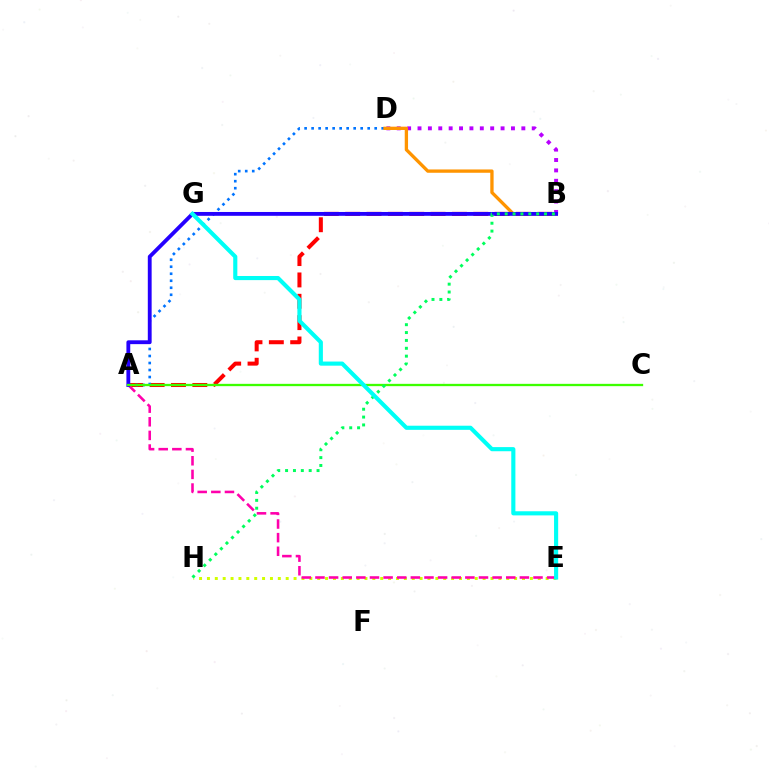{('A', 'B'): [{'color': '#ff0000', 'line_style': 'dashed', 'thickness': 2.9}, {'color': '#2500ff', 'line_style': 'solid', 'thickness': 2.76}], ('E', 'H'): [{'color': '#d1ff00', 'line_style': 'dotted', 'thickness': 2.14}], ('B', 'D'): [{'color': '#b900ff', 'line_style': 'dotted', 'thickness': 2.82}, {'color': '#ff9400', 'line_style': 'solid', 'thickness': 2.38}], ('A', 'D'): [{'color': '#0074ff', 'line_style': 'dotted', 'thickness': 1.9}], ('A', 'E'): [{'color': '#ff00ac', 'line_style': 'dashed', 'thickness': 1.85}], ('A', 'C'): [{'color': '#3dff00', 'line_style': 'solid', 'thickness': 1.66}], ('B', 'H'): [{'color': '#00ff5c', 'line_style': 'dotted', 'thickness': 2.14}], ('E', 'G'): [{'color': '#00fff6', 'line_style': 'solid', 'thickness': 2.97}]}